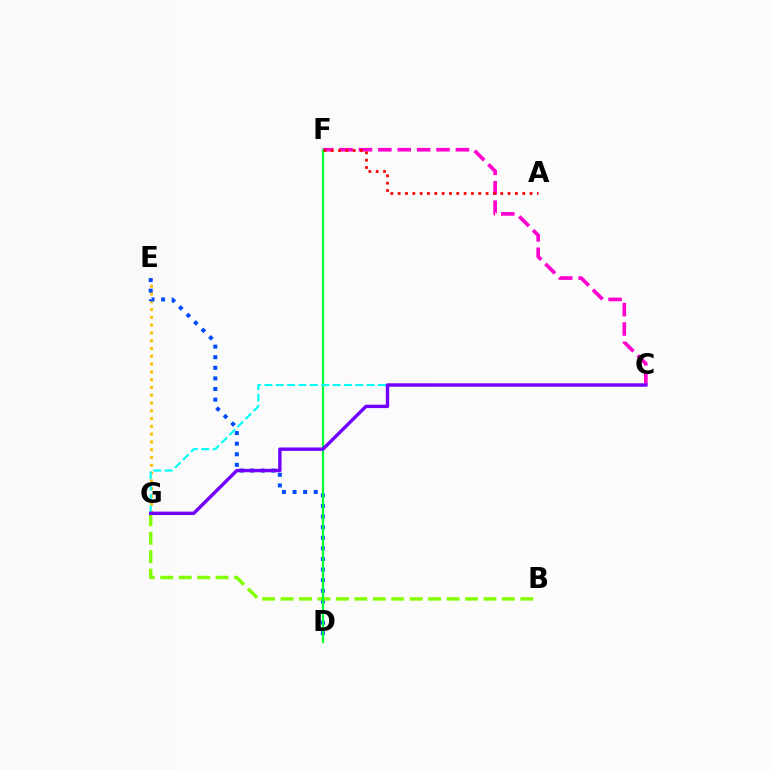{('C', 'F'): [{'color': '#ff00cf', 'line_style': 'dashed', 'thickness': 2.63}], ('E', 'G'): [{'color': '#ffbd00', 'line_style': 'dotted', 'thickness': 2.12}], ('D', 'E'): [{'color': '#004bff', 'line_style': 'dotted', 'thickness': 2.88}], ('B', 'G'): [{'color': '#84ff00', 'line_style': 'dashed', 'thickness': 2.51}], ('D', 'F'): [{'color': '#00ff39', 'line_style': 'solid', 'thickness': 1.58}], ('C', 'G'): [{'color': '#00fff6', 'line_style': 'dashed', 'thickness': 1.54}, {'color': '#7200ff', 'line_style': 'solid', 'thickness': 2.45}], ('A', 'F'): [{'color': '#ff0000', 'line_style': 'dotted', 'thickness': 1.99}]}